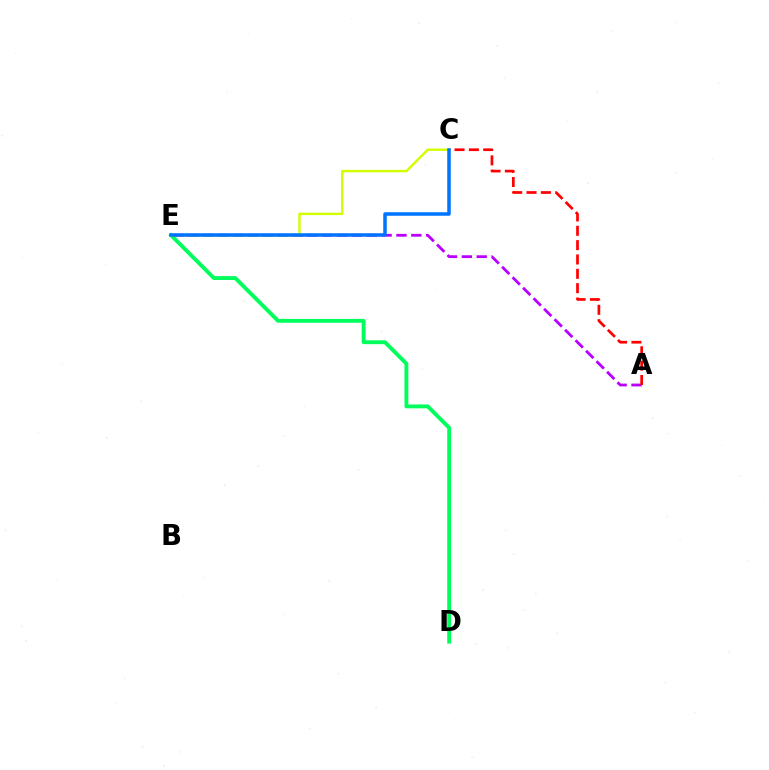{('D', 'E'): [{'color': '#00ff5c', 'line_style': 'solid', 'thickness': 2.79}], ('A', 'E'): [{'color': '#b900ff', 'line_style': 'dashed', 'thickness': 2.02}], ('A', 'C'): [{'color': '#ff0000', 'line_style': 'dashed', 'thickness': 1.95}], ('C', 'E'): [{'color': '#d1ff00', 'line_style': 'solid', 'thickness': 1.74}, {'color': '#0074ff', 'line_style': 'solid', 'thickness': 2.53}]}